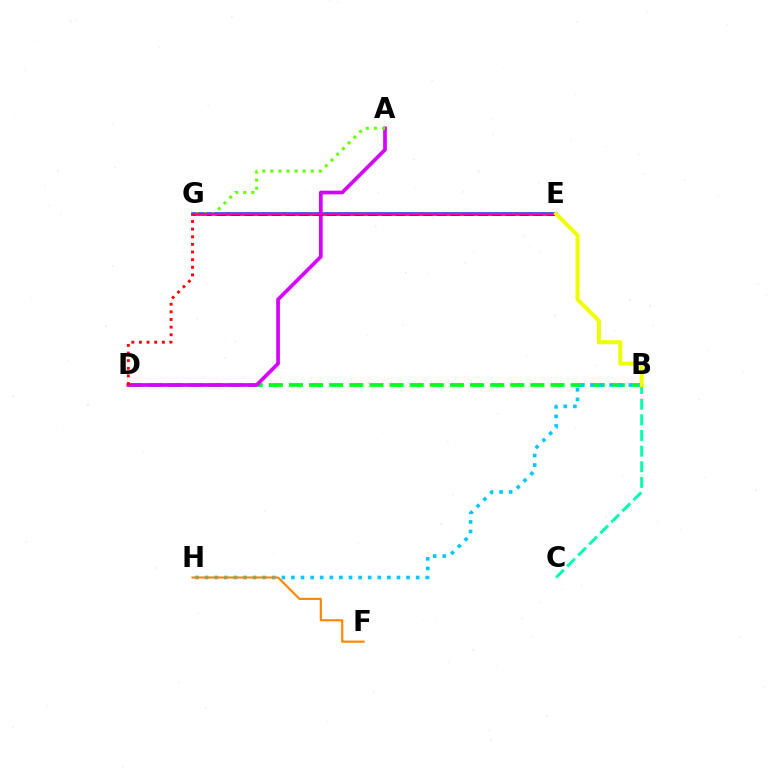{('B', 'D'): [{'color': '#00ff27', 'line_style': 'dashed', 'thickness': 2.73}], ('E', 'G'): [{'color': '#003fff', 'line_style': 'solid', 'thickness': 2.53}, {'color': '#4f00ff', 'line_style': 'dashed', 'thickness': 1.87}, {'color': '#ff00a0', 'line_style': 'solid', 'thickness': 1.62}], ('B', 'C'): [{'color': '#00ffaf', 'line_style': 'dashed', 'thickness': 2.12}], ('A', 'D'): [{'color': '#d600ff', 'line_style': 'solid', 'thickness': 2.67}], ('B', 'H'): [{'color': '#00c7ff', 'line_style': 'dotted', 'thickness': 2.61}], ('A', 'G'): [{'color': '#66ff00', 'line_style': 'dotted', 'thickness': 2.2}], ('D', 'G'): [{'color': '#ff0000', 'line_style': 'dotted', 'thickness': 2.07}], ('F', 'H'): [{'color': '#ff8800', 'line_style': 'solid', 'thickness': 1.56}], ('B', 'E'): [{'color': '#eeff00', 'line_style': 'solid', 'thickness': 2.87}]}